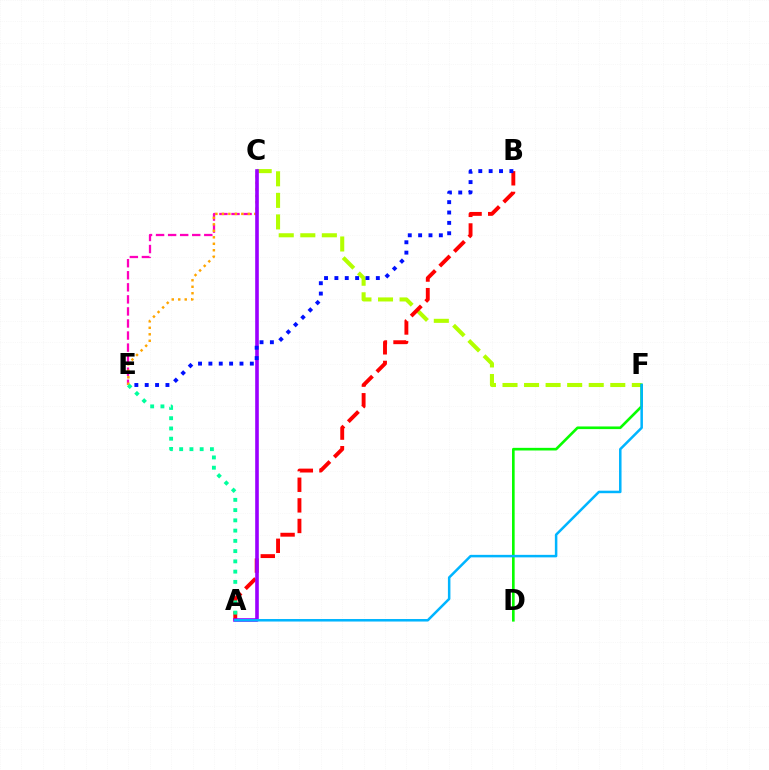{('C', 'E'): [{'color': '#ff00bd', 'line_style': 'dashed', 'thickness': 1.64}, {'color': '#ffa500', 'line_style': 'dotted', 'thickness': 1.76}], ('C', 'F'): [{'color': '#b3ff00', 'line_style': 'dashed', 'thickness': 2.93}], ('D', 'F'): [{'color': '#08ff00', 'line_style': 'solid', 'thickness': 1.9}], ('A', 'B'): [{'color': '#ff0000', 'line_style': 'dashed', 'thickness': 2.8}], ('A', 'C'): [{'color': '#9b00ff', 'line_style': 'solid', 'thickness': 2.61}], ('A', 'F'): [{'color': '#00b5ff', 'line_style': 'solid', 'thickness': 1.81}], ('A', 'E'): [{'color': '#00ff9d', 'line_style': 'dotted', 'thickness': 2.79}], ('B', 'E'): [{'color': '#0010ff', 'line_style': 'dotted', 'thickness': 2.82}]}